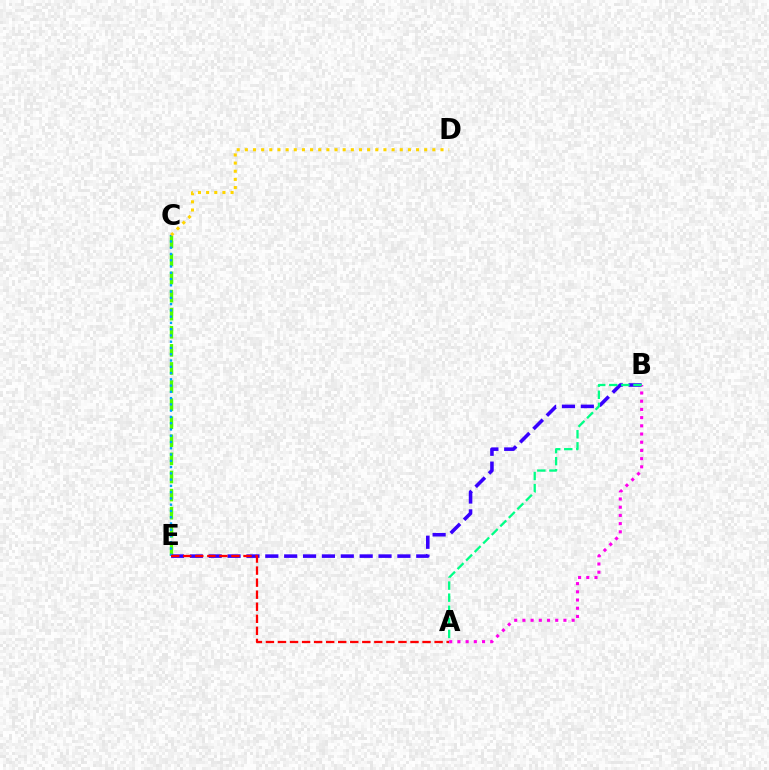{('C', 'E'): [{'color': '#4fff00', 'line_style': 'dashed', 'thickness': 2.46}, {'color': '#009eff', 'line_style': 'dotted', 'thickness': 1.7}], ('B', 'E'): [{'color': '#3700ff', 'line_style': 'dashed', 'thickness': 2.56}], ('A', 'B'): [{'color': '#ff00ed', 'line_style': 'dotted', 'thickness': 2.23}, {'color': '#00ff86', 'line_style': 'dashed', 'thickness': 1.64}], ('C', 'D'): [{'color': '#ffd500', 'line_style': 'dotted', 'thickness': 2.21}], ('A', 'E'): [{'color': '#ff0000', 'line_style': 'dashed', 'thickness': 1.64}]}